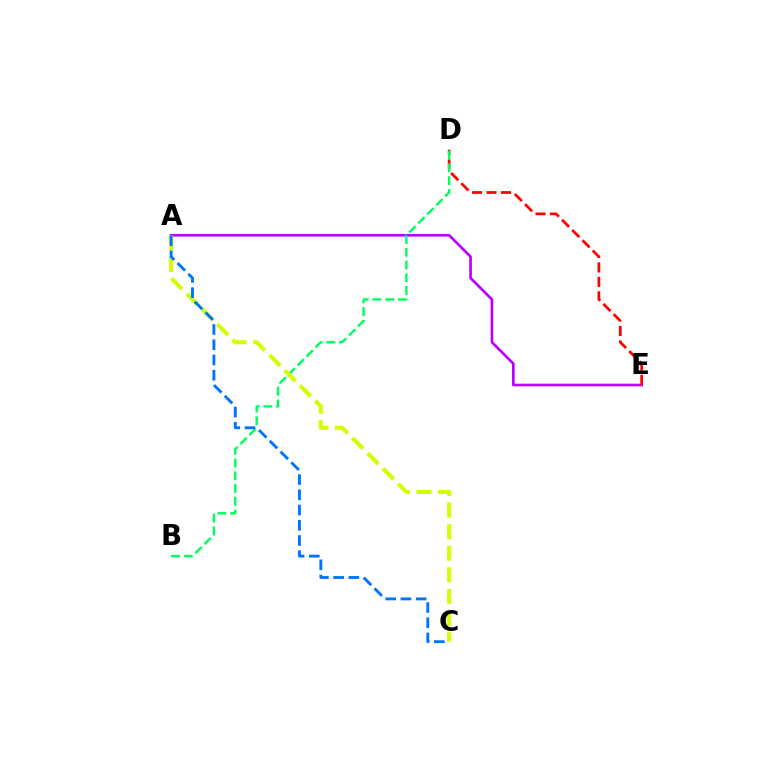{('A', 'E'): [{'color': '#b900ff', 'line_style': 'solid', 'thickness': 1.91}], ('D', 'E'): [{'color': '#ff0000', 'line_style': 'dashed', 'thickness': 1.97}], ('B', 'D'): [{'color': '#00ff5c', 'line_style': 'dashed', 'thickness': 1.73}], ('A', 'C'): [{'color': '#d1ff00', 'line_style': 'dashed', 'thickness': 2.94}, {'color': '#0074ff', 'line_style': 'dashed', 'thickness': 2.07}]}